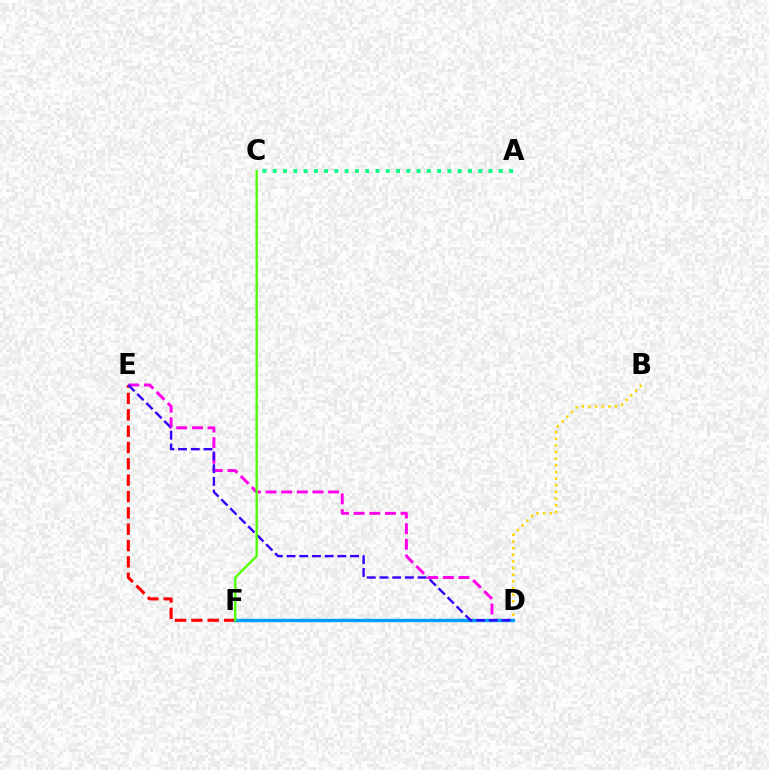{('B', 'D'): [{'color': '#ffd500', 'line_style': 'dotted', 'thickness': 1.81}], ('D', 'E'): [{'color': '#ff00ed', 'line_style': 'dashed', 'thickness': 2.13}, {'color': '#3700ff', 'line_style': 'dashed', 'thickness': 1.73}], ('E', 'F'): [{'color': '#ff0000', 'line_style': 'dashed', 'thickness': 2.22}], ('D', 'F'): [{'color': '#009eff', 'line_style': 'solid', 'thickness': 2.44}], ('C', 'F'): [{'color': '#4fff00', 'line_style': 'solid', 'thickness': 1.7}], ('A', 'C'): [{'color': '#00ff86', 'line_style': 'dotted', 'thickness': 2.79}]}